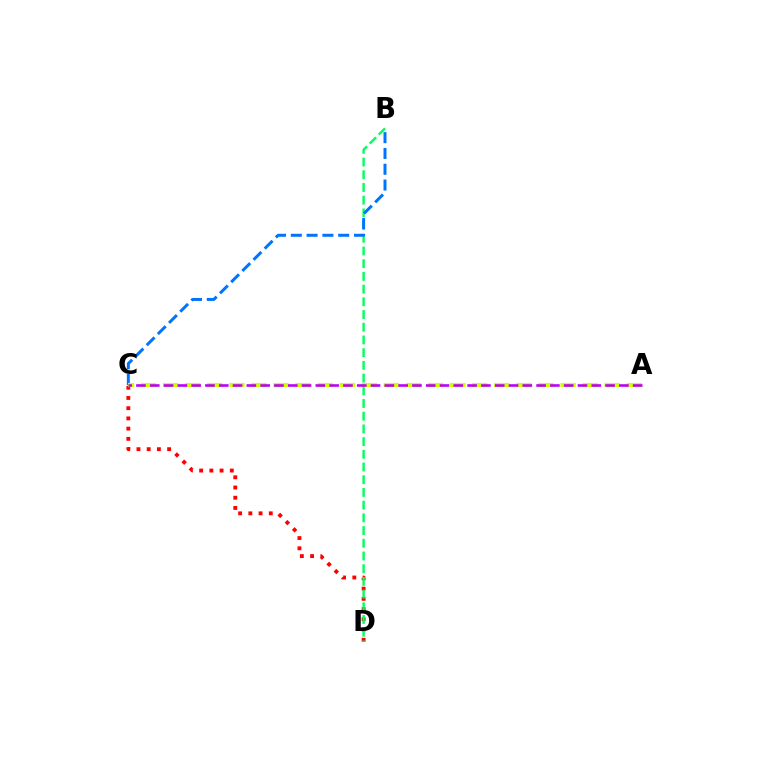{('C', 'D'): [{'color': '#ff0000', 'line_style': 'dotted', 'thickness': 2.78}], ('B', 'D'): [{'color': '#00ff5c', 'line_style': 'dashed', 'thickness': 1.73}], ('B', 'C'): [{'color': '#0074ff', 'line_style': 'dashed', 'thickness': 2.15}], ('A', 'C'): [{'color': '#d1ff00', 'line_style': 'dashed', 'thickness': 3.0}, {'color': '#b900ff', 'line_style': 'dashed', 'thickness': 1.87}]}